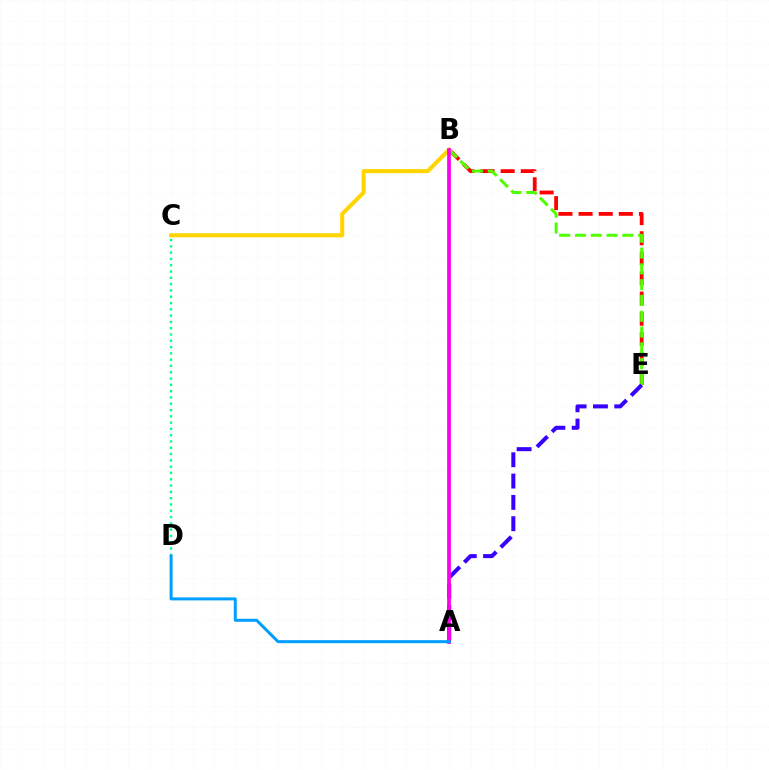{('B', 'E'): [{'color': '#ff0000', 'line_style': 'dashed', 'thickness': 2.73}, {'color': '#4fff00', 'line_style': 'dashed', 'thickness': 2.15}], ('A', 'E'): [{'color': '#3700ff', 'line_style': 'dashed', 'thickness': 2.9}], ('B', 'C'): [{'color': '#ffd500', 'line_style': 'solid', 'thickness': 2.93}], ('A', 'B'): [{'color': '#ff00ed', 'line_style': 'solid', 'thickness': 2.67}], ('C', 'D'): [{'color': '#00ff86', 'line_style': 'dotted', 'thickness': 1.71}], ('A', 'D'): [{'color': '#009eff', 'line_style': 'solid', 'thickness': 2.15}]}